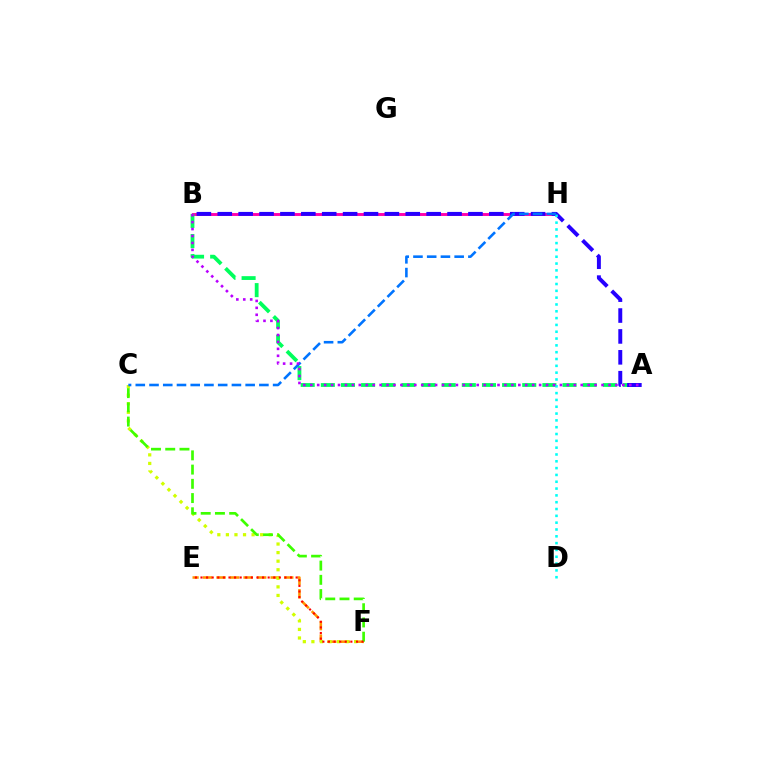{('B', 'H'): [{'color': '#ff00ac', 'line_style': 'solid', 'thickness': 2.1}], ('E', 'F'): [{'color': '#ff9400', 'line_style': 'dashed', 'thickness': 1.84}, {'color': '#ff0000', 'line_style': 'dotted', 'thickness': 1.52}], ('A', 'B'): [{'color': '#00ff5c', 'line_style': 'dashed', 'thickness': 2.74}, {'color': '#2500ff', 'line_style': 'dashed', 'thickness': 2.84}, {'color': '#b900ff', 'line_style': 'dotted', 'thickness': 1.88}], ('C', 'F'): [{'color': '#d1ff00', 'line_style': 'dotted', 'thickness': 2.33}, {'color': '#3dff00', 'line_style': 'dashed', 'thickness': 1.93}], ('D', 'H'): [{'color': '#00fff6', 'line_style': 'dotted', 'thickness': 1.85}], ('C', 'H'): [{'color': '#0074ff', 'line_style': 'dashed', 'thickness': 1.87}]}